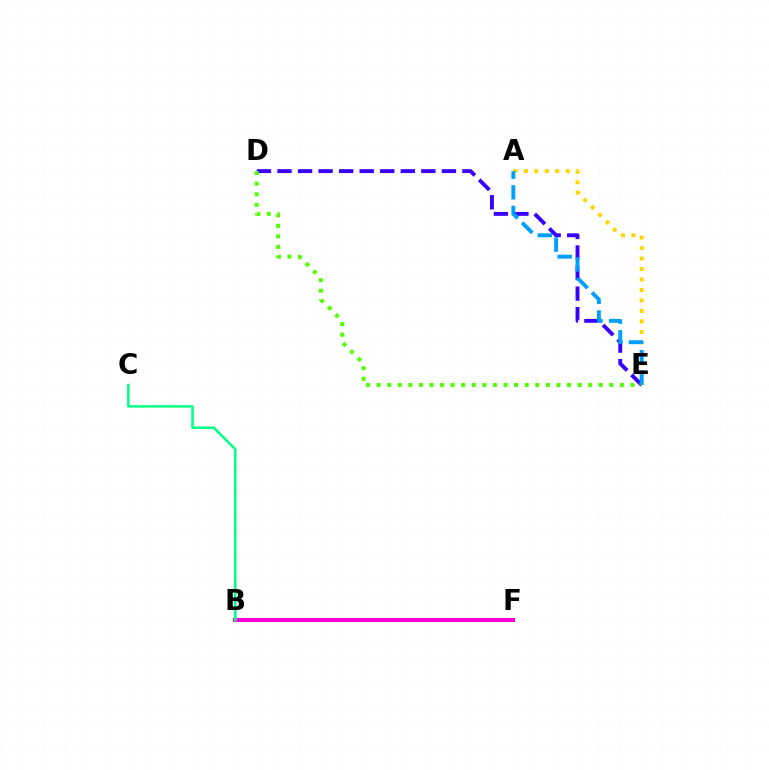{('B', 'F'): [{'color': '#ff0000', 'line_style': 'solid', 'thickness': 2.93}, {'color': '#ff00ed', 'line_style': 'solid', 'thickness': 2.66}], ('D', 'E'): [{'color': '#3700ff', 'line_style': 'dashed', 'thickness': 2.79}, {'color': '#4fff00', 'line_style': 'dotted', 'thickness': 2.87}], ('A', 'E'): [{'color': '#ffd500', 'line_style': 'dotted', 'thickness': 2.85}, {'color': '#009eff', 'line_style': 'dashed', 'thickness': 2.8}], ('B', 'C'): [{'color': '#00ff86', 'line_style': 'solid', 'thickness': 1.81}]}